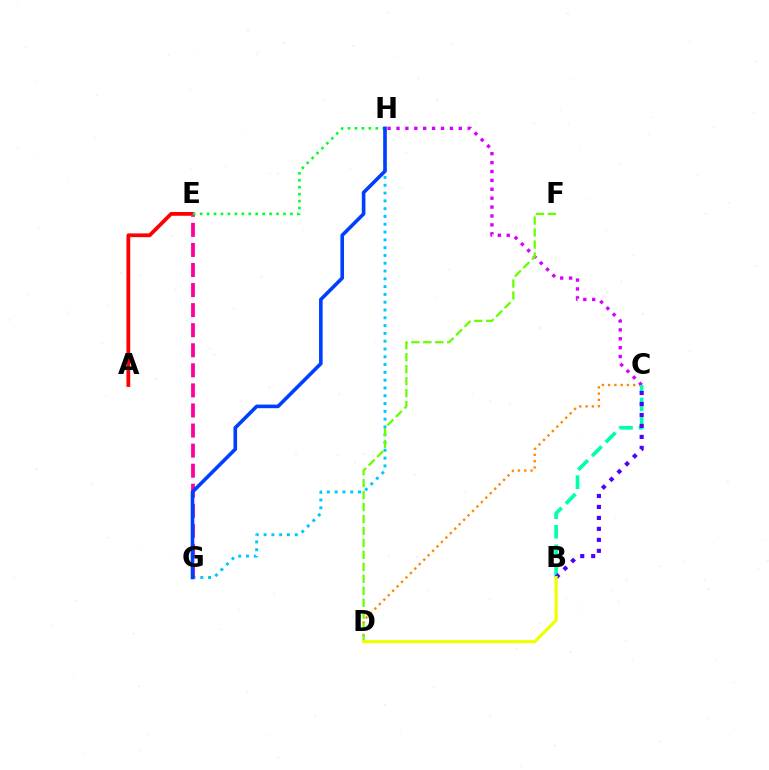{('C', 'D'): [{'color': '#ff8800', 'line_style': 'dotted', 'thickness': 1.7}], ('A', 'E'): [{'color': '#ff0000', 'line_style': 'solid', 'thickness': 2.72}], ('G', 'H'): [{'color': '#00c7ff', 'line_style': 'dotted', 'thickness': 2.12}, {'color': '#003fff', 'line_style': 'solid', 'thickness': 2.6}], ('C', 'H'): [{'color': '#d600ff', 'line_style': 'dotted', 'thickness': 2.42}], ('D', 'F'): [{'color': '#66ff00', 'line_style': 'dashed', 'thickness': 1.63}], ('E', 'G'): [{'color': '#ff00a0', 'line_style': 'dashed', 'thickness': 2.73}], ('B', 'C'): [{'color': '#00ffaf', 'line_style': 'dashed', 'thickness': 2.65}, {'color': '#4f00ff', 'line_style': 'dotted', 'thickness': 2.98}], ('E', 'H'): [{'color': '#00ff27', 'line_style': 'dotted', 'thickness': 1.89}], ('B', 'D'): [{'color': '#eeff00', 'line_style': 'solid', 'thickness': 2.28}]}